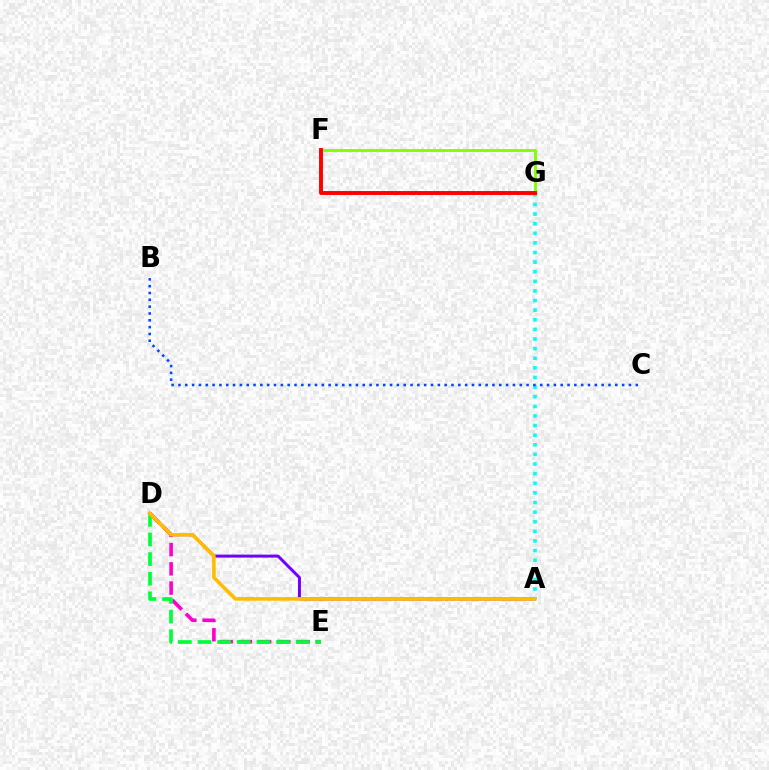{('F', 'G'): [{'color': '#84ff00', 'line_style': 'solid', 'thickness': 2.11}, {'color': '#ff0000', 'line_style': 'solid', 'thickness': 2.82}], ('A', 'D'): [{'color': '#7200ff', 'line_style': 'solid', 'thickness': 2.15}, {'color': '#ffbd00', 'line_style': 'solid', 'thickness': 2.59}], ('D', 'E'): [{'color': '#ff00cf', 'line_style': 'dashed', 'thickness': 2.61}, {'color': '#00ff39', 'line_style': 'dashed', 'thickness': 2.67}], ('A', 'G'): [{'color': '#00fff6', 'line_style': 'dotted', 'thickness': 2.61}], ('B', 'C'): [{'color': '#004bff', 'line_style': 'dotted', 'thickness': 1.85}]}